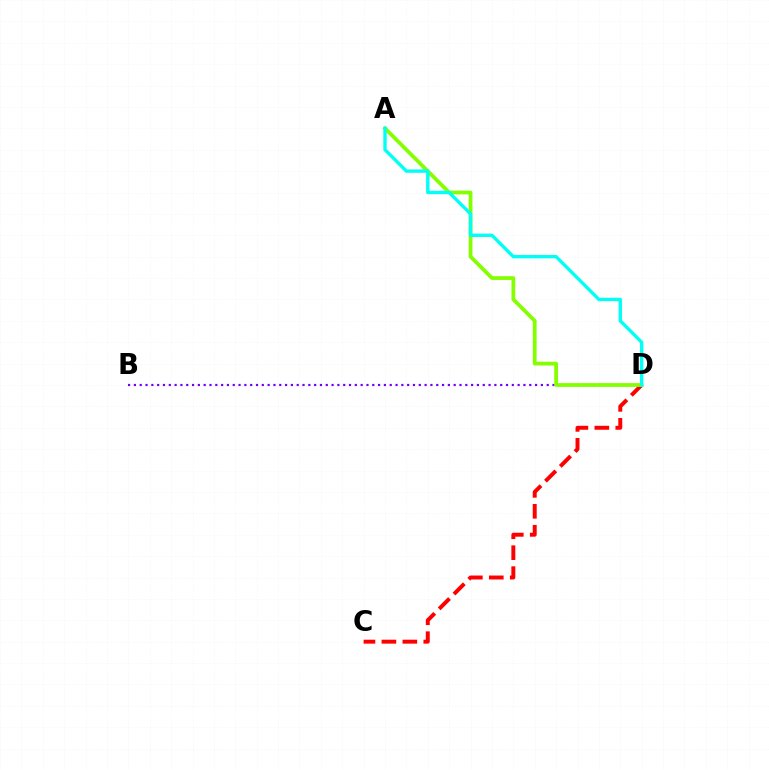{('B', 'D'): [{'color': '#7200ff', 'line_style': 'dotted', 'thickness': 1.58}], ('C', 'D'): [{'color': '#ff0000', 'line_style': 'dashed', 'thickness': 2.84}], ('A', 'D'): [{'color': '#84ff00', 'line_style': 'solid', 'thickness': 2.7}, {'color': '#00fff6', 'line_style': 'solid', 'thickness': 2.42}]}